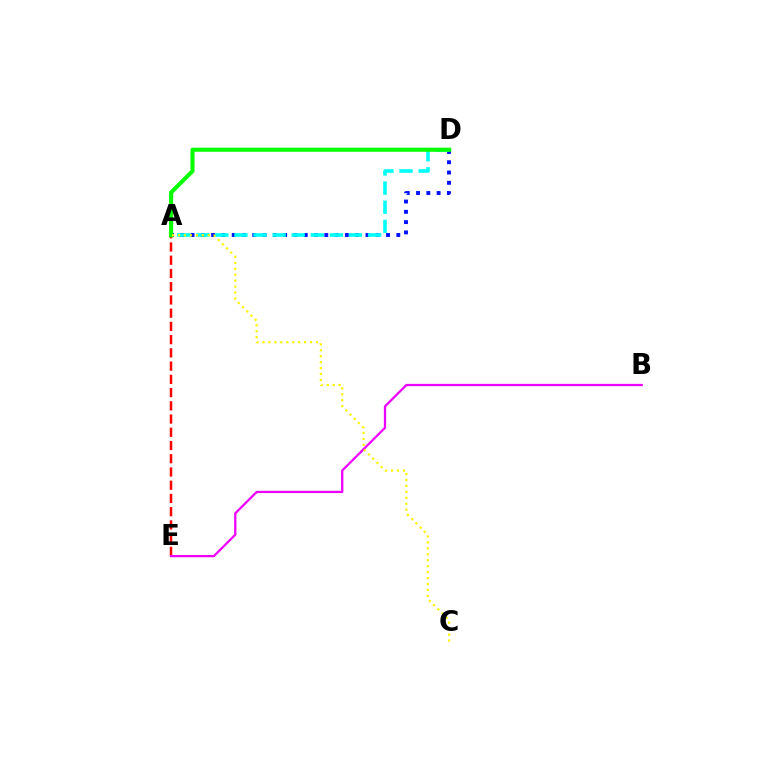{('A', 'E'): [{'color': '#ff0000', 'line_style': 'dashed', 'thickness': 1.8}], ('A', 'D'): [{'color': '#0010ff', 'line_style': 'dotted', 'thickness': 2.8}, {'color': '#00fff6', 'line_style': 'dashed', 'thickness': 2.59}, {'color': '#08ff00', 'line_style': 'solid', 'thickness': 2.95}], ('B', 'E'): [{'color': '#ee00ff', 'line_style': 'solid', 'thickness': 1.64}], ('A', 'C'): [{'color': '#fcf500', 'line_style': 'dotted', 'thickness': 1.61}]}